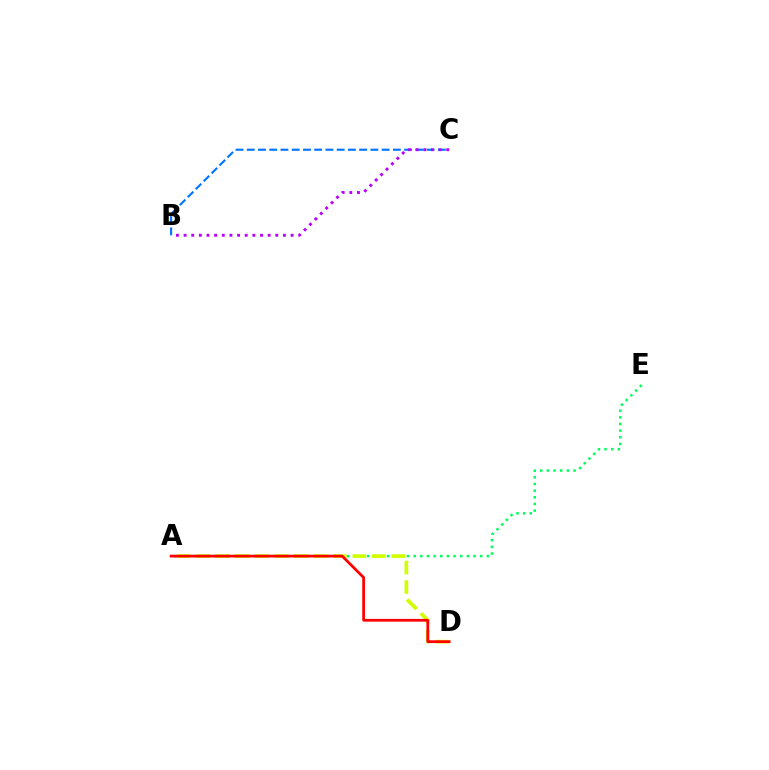{('B', 'C'): [{'color': '#0074ff', 'line_style': 'dashed', 'thickness': 1.53}, {'color': '#b900ff', 'line_style': 'dotted', 'thickness': 2.08}], ('A', 'E'): [{'color': '#00ff5c', 'line_style': 'dotted', 'thickness': 1.81}], ('A', 'D'): [{'color': '#d1ff00', 'line_style': 'dashed', 'thickness': 2.65}, {'color': '#ff0000', 'line_style': 'solid', 'thickness': 1.98}]}